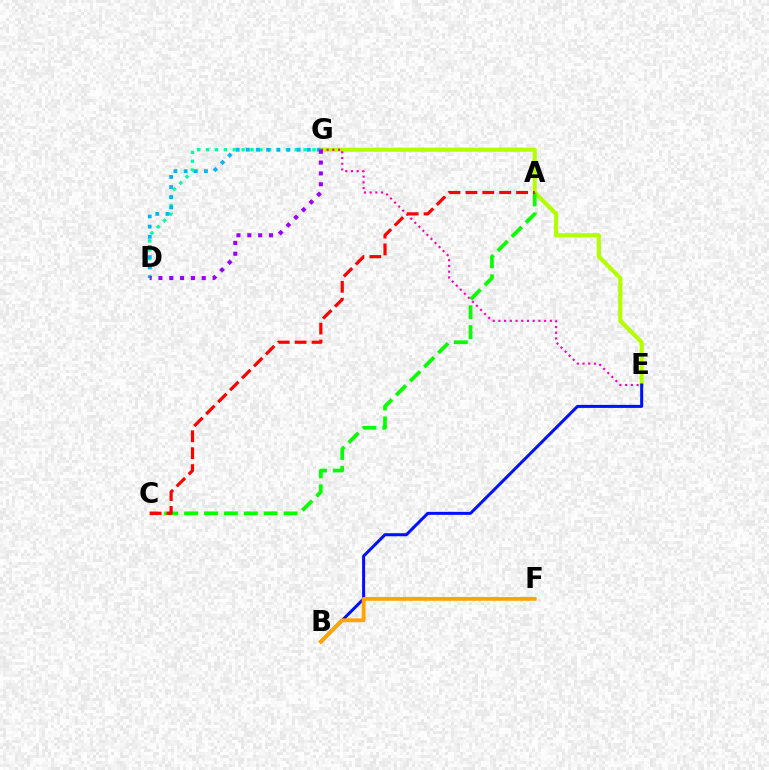{('D', 'G'): [{'color': '#00ff9d', 'line_style': 'dotted', 'thickness': 2.41}, {'color': '#00b5ff', 'line_style': 'dotted', 'thickness': 2.76}, {'color': '#9b00ff', 'line_style': 'dotted', 'thickness': 2.94}], ('E', 'G'): [{'color': '#b3ff00', 'line_style': 'solid', 'thickness': 2.98}, {'color': '#ff00bd', 'line_style': 'dotted', 'thickness': 1.55}], ('B', 'E'): [{'color': '#0010ff', 'line_style': 'solid', 'thickness': 2.18}], ('A', 'C'): [{'color': '#08ff00', 'line_style': 'dashed', 'thickness': 2.7}, {'color': '#ff0000', 'line_style': 'dashed', 'thickness': 2.3}], ('B', 'F'): [{'color': '#ffa500', 'line_style': 'solid', 'thickness': 2.76}]}